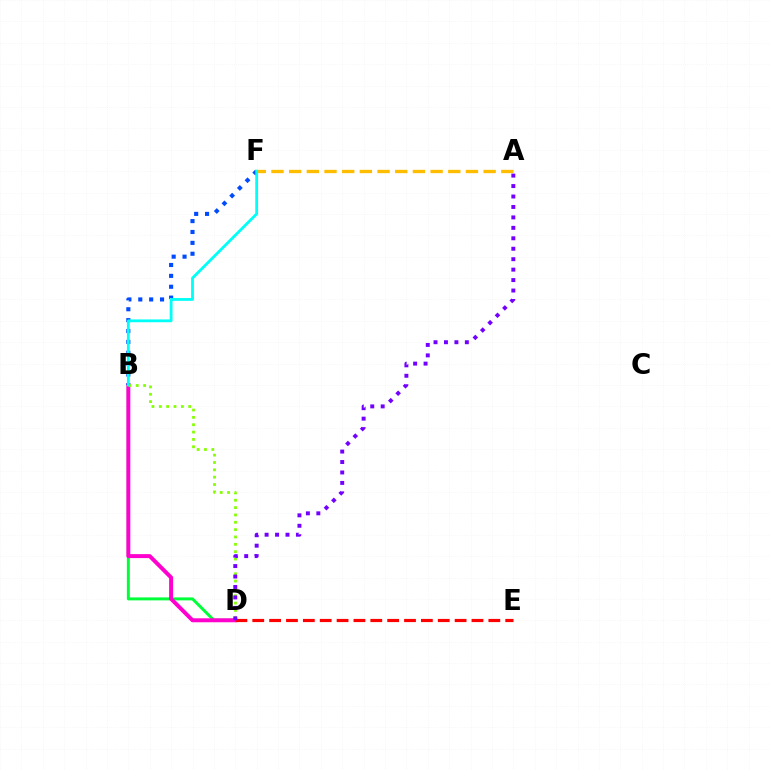{('B', 'D'): [{'color': '#00ff39', 'line_style': 'solid', 'thickness': 2.13}, {'color': '#ff00cf', 'line_style': 'solid', 'thickness': 2.86}, {'color': '#84ff00', 'line_style': 'dotted', 'thickness': 2.0}], ('A', 'F'): [{'color': '#ffbd00', 'line_style': 'dashed', 'thickness': 2.4}], ('B', 'F'): [{'color': '#004bff', 'line_style': 'dotted', 'thickness': 2.96}, {'color': '#00fff6', 'line_style': 'solid', 'thickness': 2.02}], ('D', 'E'): [{'color': '#ff0000', 'line_style': 'dashed', 'thickness': 2.29}], ('A', 'D'): [{'color': '#7200ff', 'line_style': 'dotted', 'thickness': 2.84}]}